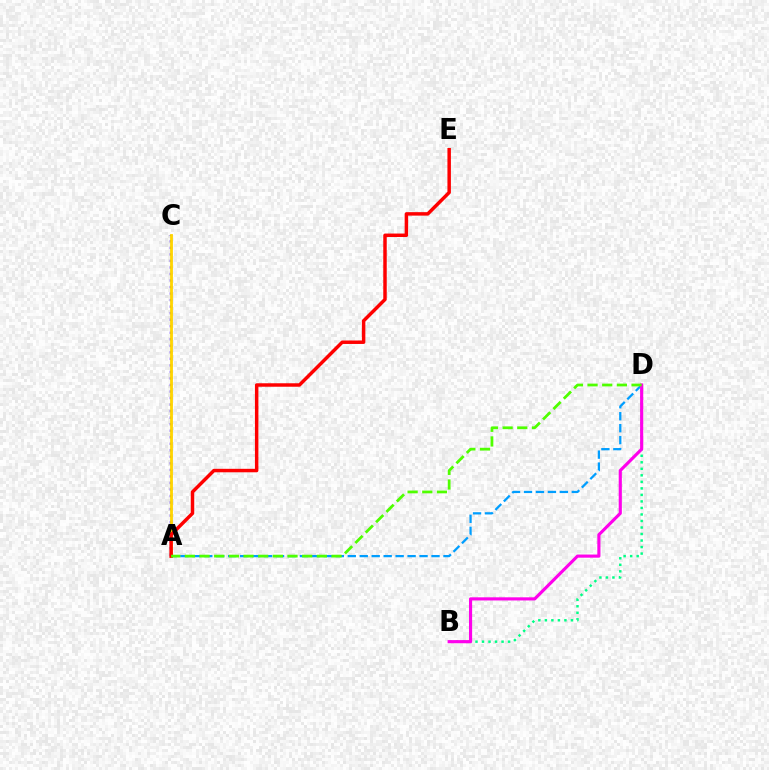{('A', 'C'): [{'color': '#3700ff', 'line_style': 'dotted', 'thickness': 1.77}, {'color': '#ffd500', 'line_style': 'solid', 'thickness': 2.03}], ('B', 'D'): [{'color': '#00ff86', 'line_style': 'dotted', 'thickness': 1.77}, {'color': '#ff00ed', 'line_style': 'solid', 'thickness': 2.26}], ('A', 'D'): [{'color': '#009eff', 'line_style': 'dashed', 'thickness': 1.62}, {'color': '#4fff00', 'line_style': 'dashed', 'thickness': 1.99}], ('A', 'E'): [{'color': '#ff0000', 'line_style': 'solid', 'thickness': 2.5}]}